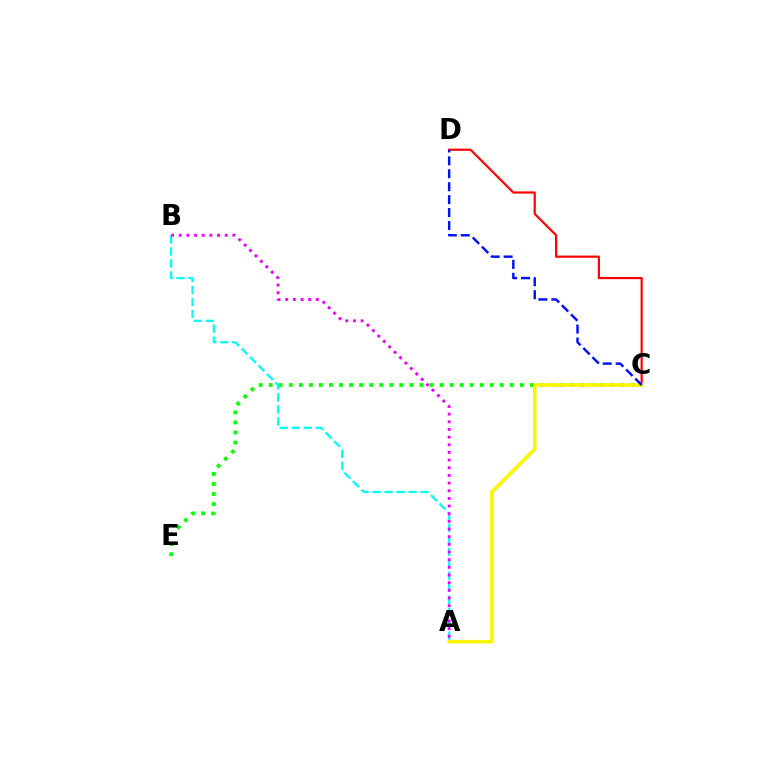{('C', 'E'): [{'color': '#08ff00', 'line_style': 'dotted', 'thickness': 2.73}], ('C', 'D'): [{'color': '#ff0000', 'line_style': 'solid', 'thickness': 1.58}, {'color': '#0010ff', 'line_style': 'dashed', 'thickness': 1.76}], ('A', 'B'): [{'color': '#00fff6', 'line_style': 'dashed', 'thickness': 1.63}, {'color': '#ee00ff', 'line_style': 'dotted', 'thickness': 2.08}], ('A', 'C'): [{'color': '#fcf500', 'line_style': 'solid', 'thickness': 2.55}]}